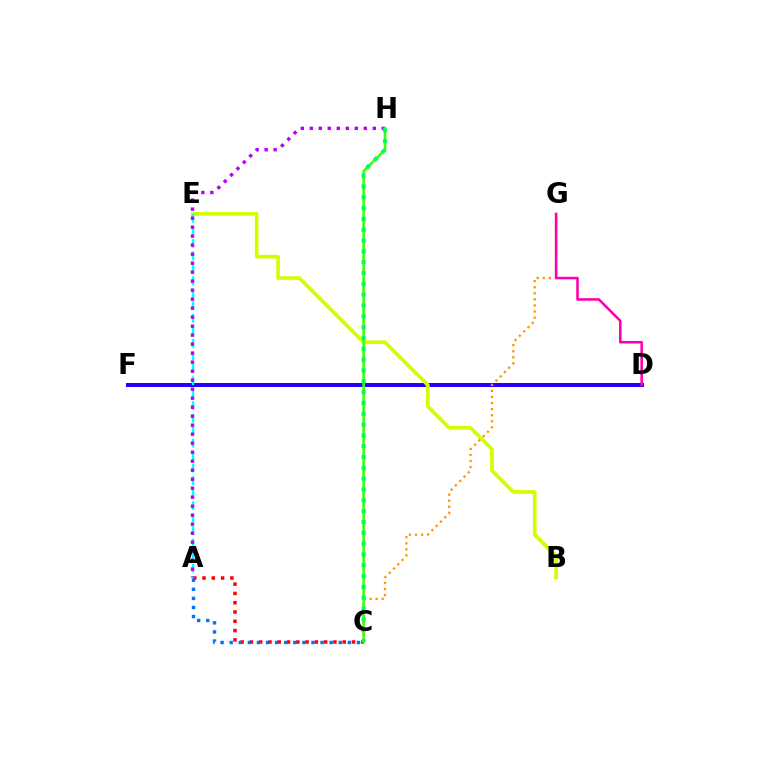{('D', 'F'): [{'color': '#2500ff', 'line_style': 'solid', 'thickness': 2.87}], ('B', 'E'): [{'color': '#d1ff00', 'line_style': 'solid', 'thickness': 2.65}], ('C', 'G'): [{'color': '#ff9400', 'line_style': 'dotted', 'thickness': 1.65}], ('A', 'C'): [{'color': '#ff0000', 'line_style': 'dotted', 'thickness': 2.52}, {'color': '#0074ff', 'line_style': 'dotted', 'thickness': 2.47}], ('A', 'E'): [{'color': '#00fff6', 'line_style': 'dashed', 'thickness': 1.7}], ('A', 'H'): [{'color': '#b900ff', 'line_style': 'dotted', 'thickness': 2.45}], ('C', 'H'): [{'color': '#3dff00', 'line_style': 'solid', 'thickness': 1.84}, {'color': '#00ff5c', 'line_style': 'dotted', 'thickness': 2.94}], ('D', 'G'): [{'color': '#ff00ac', 'line_style': 'solid', 'thickness': 1.85}]}